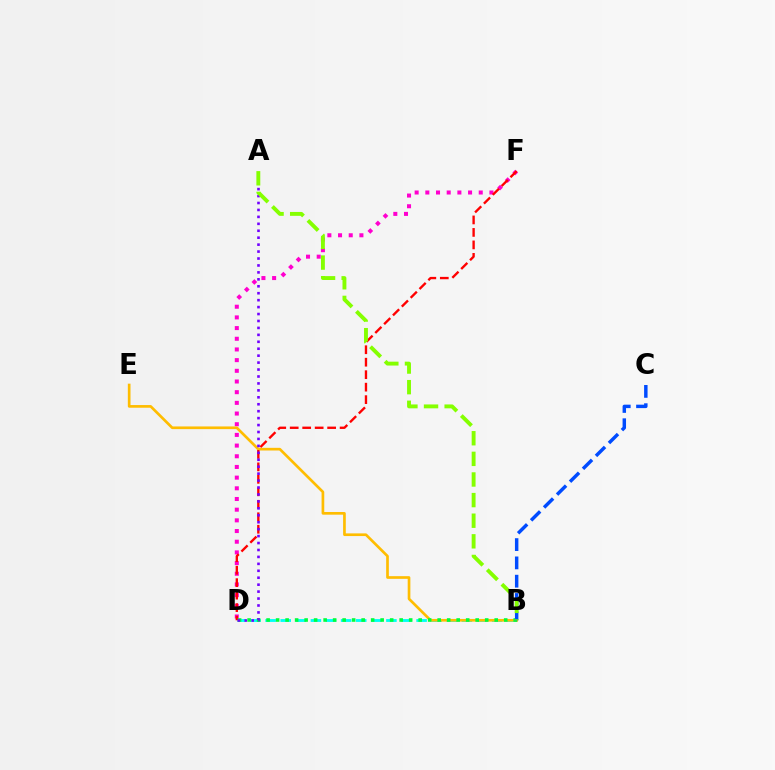{('D', 'F'): [{'color': '#ff00cf', 'line_style': 'dotted', 'thickness': 2.9}, {'color': '#ff0000', 'line_style': 'dashed', 'thickness': 1.69}], ('B', 'D'): [{'color': '#00fff6', 'line_style': 'dashed', 'thickness': 2.05}, {'color': '#00ff39', 'line_style': 'dotted', 'thickness': 2.58}], ('B', 'E'): [{'color': '#ffbd00', 'line_style': 'solid', 'thickness': 1.93}], ('B', 'C'): [{'color': '#004bff', 'line_style': 'dashed', 'thickness': 2.49}], ('A', 'D'): [{'color': '#7200ff', 'line_style': 'dotted', 'thickness': 1.89}], ('A', 'B'): [{'color': '#84ff00', 'line_style': 'dashed', 'thickness': 2.8}]}